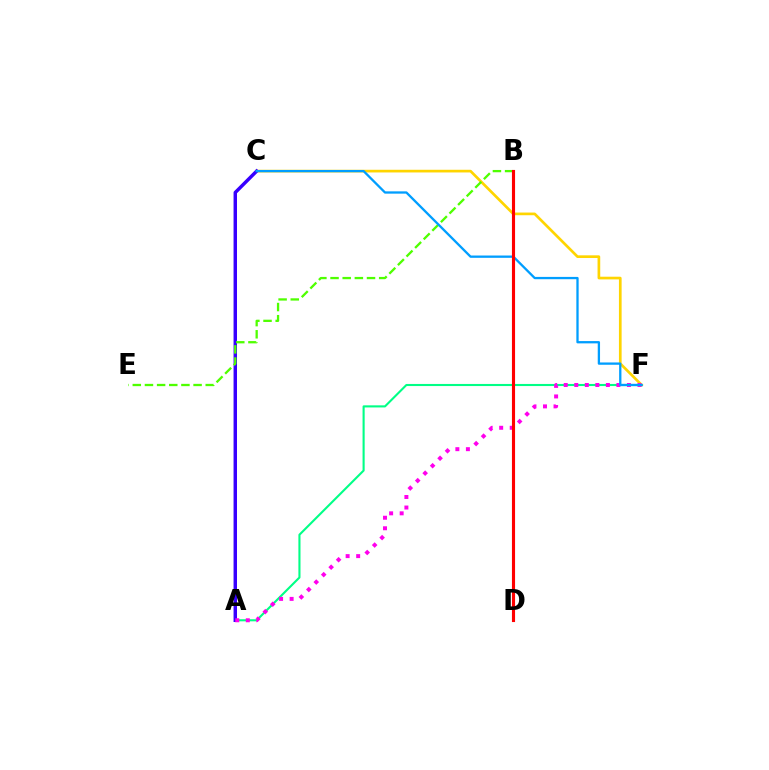{('A', 'F'): [{'color': '#00ff86', 'line_style': 'solid', 'thickness': 1.51}, {'color': '#ff00ed', 'line_style': 'dotted', 'thickness': 2.86}], ('C', 'F'): [{'color': '#ffd500', 'line_style': 'solid', 'thickness': 1.93}, {'color': '#009eff', 'line_style': 'solid', 'thickness': 1.66}], ('A', 'C'): [{'color': '#3700ff', 'line_style': 'solid', 'thickness': 2.48}], ('B', 'E'): [{'color': '#4fff00', 'line_style': 'dashed', 'thickness': 1.65}], ('B', 'D'): [{'color': '#ff0000', 'line_style': 'solid', 'thickness': 2.24}]}